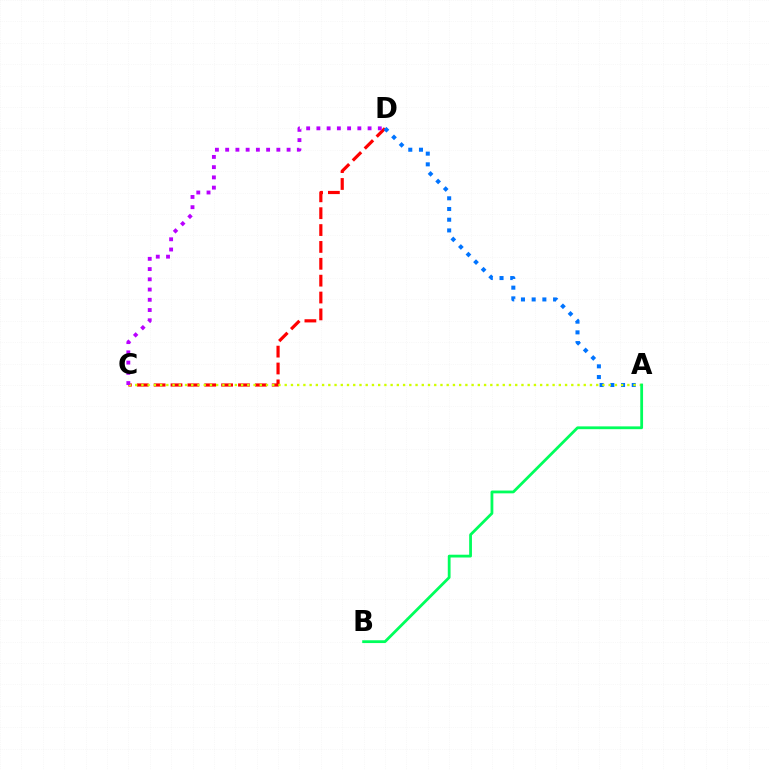{('C', 'D'): [{'color': '#ff0000', 'line_style': 'dashed', 'thickness': 2.29}, {'color': '#b900ff', 'line_style': 'dotted', 'thickness': 2.78}], ('A', 'D'): [{'color': '#0074ff', 'line_style': 'dotted', 'thickness': 2.91}], ('A', 'C'): [{'color': '#d1ff00', 'line_style': 'dotted', 'thickness': 1.69}], ('A', 'B'): [{'color': '#00ff5c', 'line_style': 'solid', 'thickness': 2.01}]}